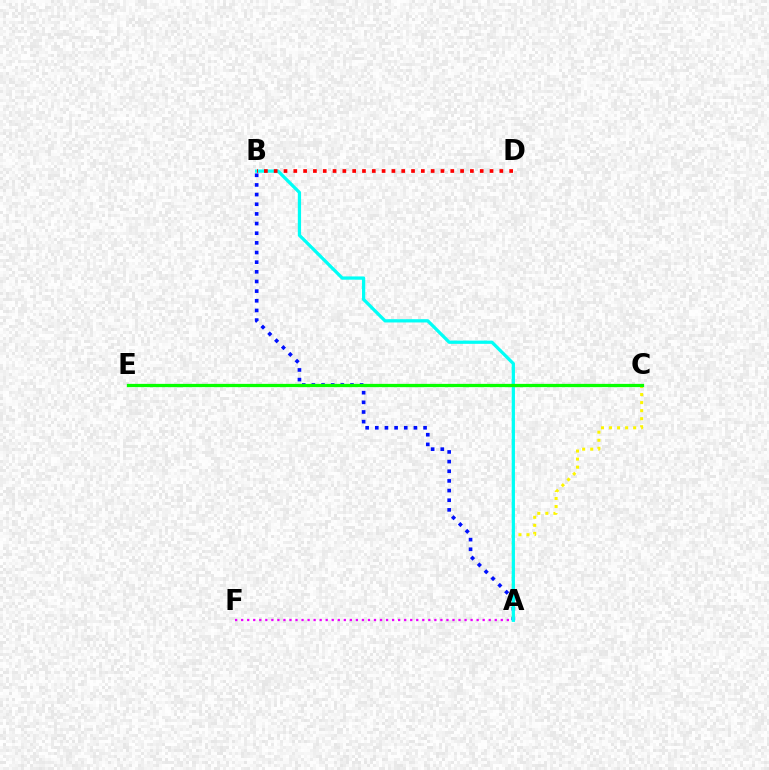{('A', 'B'): [{'color': '#0010ff', 'line_style': 'dotted', 'thickness': 2.62}, {'color': '#00fff6', 'line_style': 'solid', 'thickness': 2.34}], ('A', 'F'): [{'color': '#ee00ff', 'line_style': 'dotted', 'thickness': 1.64}], ('A', 'C'): [{'color': '#fcf500', 'line_style': 'dotted', 'thickness': 2.19}], ('C', 'E'): [{'color': '#08ff00', 'line_style': 'solid', 'thickness': 2.34}], ('B', 'D'): [{'color': '#ff0000', 'line_style': 'dotted', 'thickness': 2.67}]}